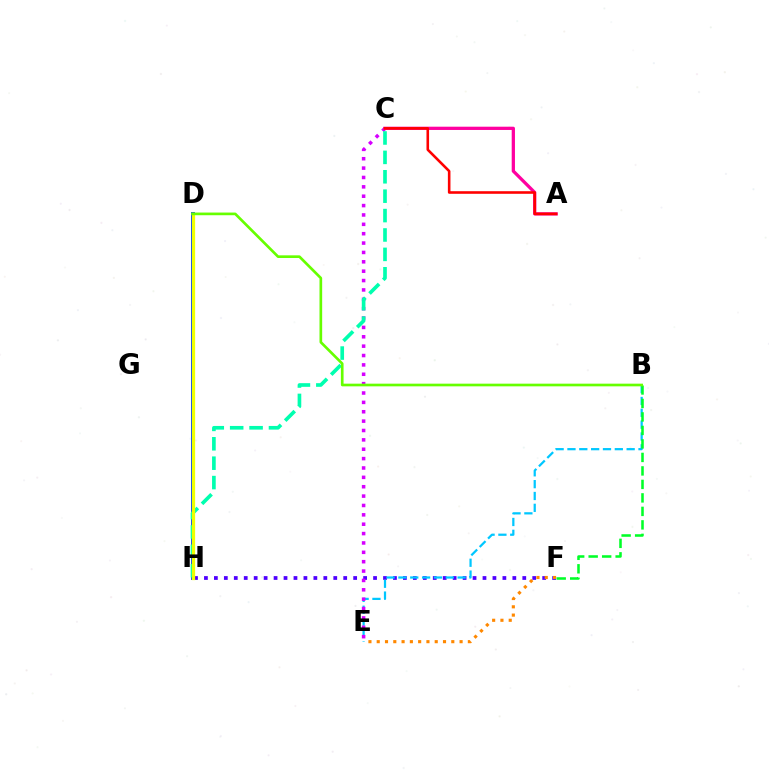{('F', 'H'): [{'color': '#4f00ff', 'line_style': 'dotted', 'thickness': 2.7}], ('E', 'F'): [{'color': '#ff8800', 'line_style': 'dotted', 'thickness': 2.25}], ('B', 'E'): [{'color': '#00c7ff', 'line_style': 'dashed', 'thickness': 1.61}], ('C', 'E'): [{'color': '#d600ff', 'line_style': 'dotted', 'thickness': 2.55}], ('B', 'F'): [{'color': '#00ff27', 'line_style': 'dashed', 'thickness': 1.83}], ('D', 'H'): [{'color': '#003fff', 'line_style': 'solid', 'thickness': 2.83}, {'color': '#eeff00', 'line_style': 'solid', 'thickness': 2.34}], ('C', 'H'): [{'color': '#00ffaf', 'line_style': 'dashed', 'thickness': 2.64}], ('A', 'C'): [{'color': '#ff00a0', 'line_style': 'solid', 'thickness': 2.35}, {'color': '#ff0000', 'line_style': 'solid', 'thickness': 1.87}], ('B', 'D'): [{'color': '#66ff00', 'line_style': 'solid', 'thickness': 1.92}]}